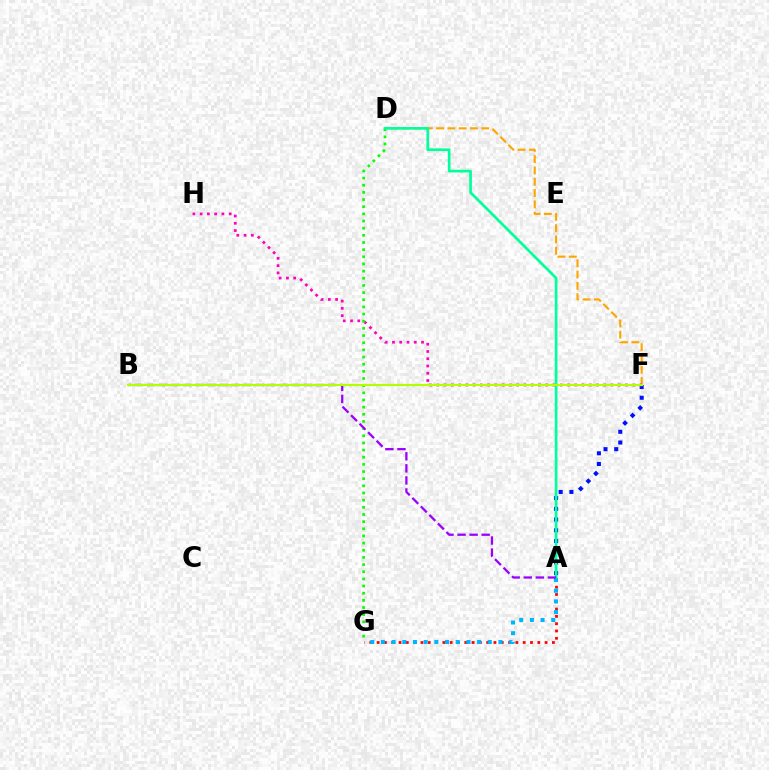{('A', 'G'): [{'color': '#ff0000', 'line_style': 'dotted', 'thickness': 1.98}, {'color': '#00b5ff', 'line_style': 'dotted', 'thickness': 2.9}], ('D', 'F'): [{'color': '#ffa500', 'line_style': 'dashed', 'thickness': 1.53}], ('A', 'F'): [{'color': '#0010ff', 'line_style': 'dotted', 'thickness': 2.91}], ('F', 'H'): [{'color': '#ff00bd', 'line_style': 'dotted', 'thickness': 1.97}], ('D', 'G'): [{'color': '#08ff00', 'line_style': 'dotted', 'thickness': 1.94}], ('A', 'D'): [{'color': '#00ff9d', 'line_style': 'solid', 'thickness': 1.93}], ('A', 'B'): [{'color': '#9b00ff', 'line_style': 'dashed', 'thickness': 1.64}], ('B', 'F'): [{'color': '#b3ff00', 'line_style': 'solid', 'thickness': 1.55}]}